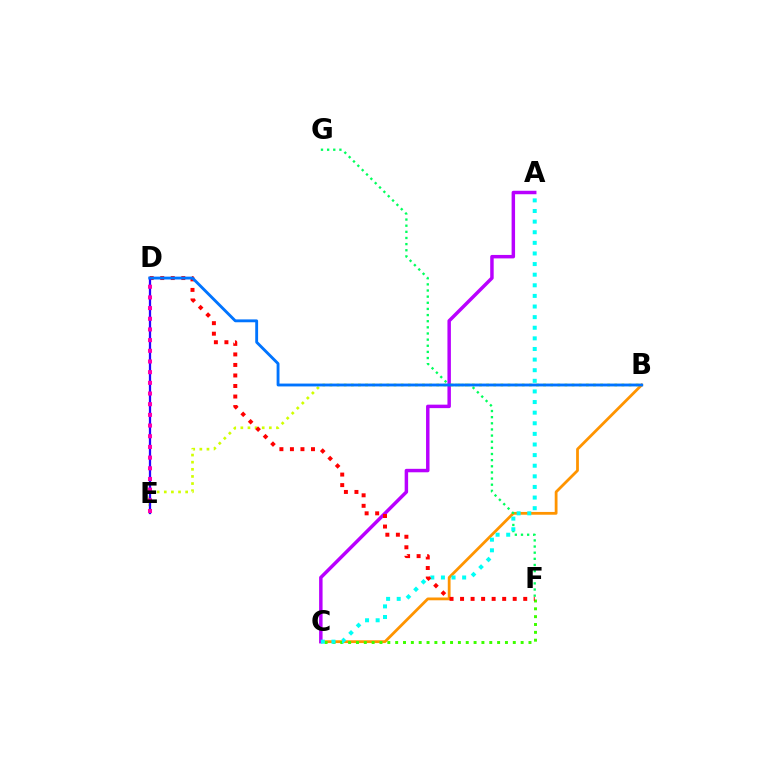{('B', 'C'): [{'color': '#ff9400', 'line_style': 'solid', 'thickness': 2.0}], ('A', 'C'): [{'color': '#b900ff', 'line_style': 'solid', 'thickness': 2.5}, {'color': '#00fff6', 'line_style': 'dotted', 'thickness': 2.88}], ('B', 'E'): [{'color': '#d1ff00', 'line_style': 'dotted', 'thickness': 1.93}], ('F', 'G'): [{'color': '#00ff5c', 'line_style': 'dotted', 'thickness': 1.67}], ('C', 'F'): [{'color': '#3dff00', 'line_style': 'dotted', 'thickness': 2.13}], ('D', 'F'): [{'color': '#ff0000', 'line_style': 'dotted', 'thickness': 2.86}], ('D', 'E'): [{'color': '#2500ff', 'line_style': 'solid', 'thickness': 1.64}, {'color': '#ff00ac', 'line_style': 'dotted', 'thickness': 2.9}], ('B', 'D'): [{'color': '#0074ff', 'line_style': 'solid', 'thickness': 2.06}]}